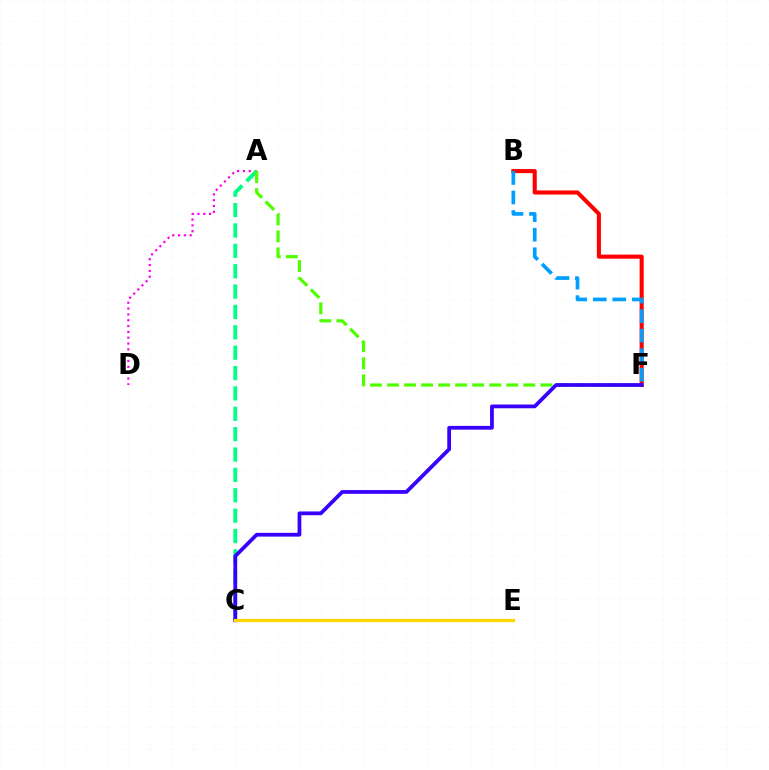{('A', 'D'): [{'color': '#ff00ed', 'line_style': 'dotted', 'thickness': 1.58}], ('A', 'C'): [{'color': '#00ff86', 'line_style': 'dashed', 'thickness': 2.77}], ('B', 'F'): [{'color': '#ff0000', 'line_style': 'solid', 'thickness': 2.94}, {'color': '#009eff', 'line_style': 'dashed', 'thickness': 2.65}], ('A', 'F'): [{'color': '#4fff00', 'line_style': 'dashed', 'thickness': 2.31}], ('C', 'F'): [{'color': '#3700ff', 'line_style': 'solid', 'thickness': 2.71}], ('C', 'E'): [{'color': '#ffd500', 'line_style': 'solid', 'thickness': 2.33}]}